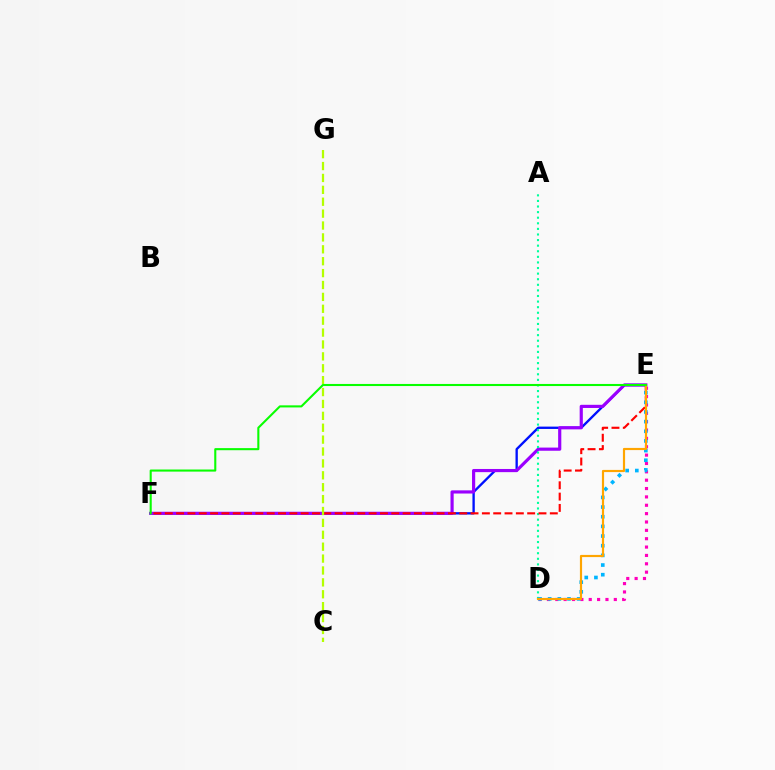{('E', 'F'): [{'color': '#0010ff', 'line_style': 'solid', 'thickness': 1.69}, {'color': '#9b00ff', 'line_style': 'solid', 'thickness': 2.28}, {'color': '#ff0000', 'line_style': 'dashed', 'thickness': 1.54}, {'color': '#08ff00', 'line_style': 'solid', 'thickness': 1.5}], ('D', 'E'): [{'color': '#ff00bd', 'line_style': 'dotted', 'thickness': 2.27}, {'color': '#00b5ff', 'line_style': 'dotted', 'thickness': 2.63}, {'color': '#ffa500', 'line_style': 'solid', 'thickness': 1.57}], ('A', 'D'): [{'color': '#00ff9d', 'line_style': 'dotted', 'thickness': 1.52}], ('C', 'G'): [{'color': '#b3ff00', 'line_style': 'dashed', 'thickness': 1.62}]}